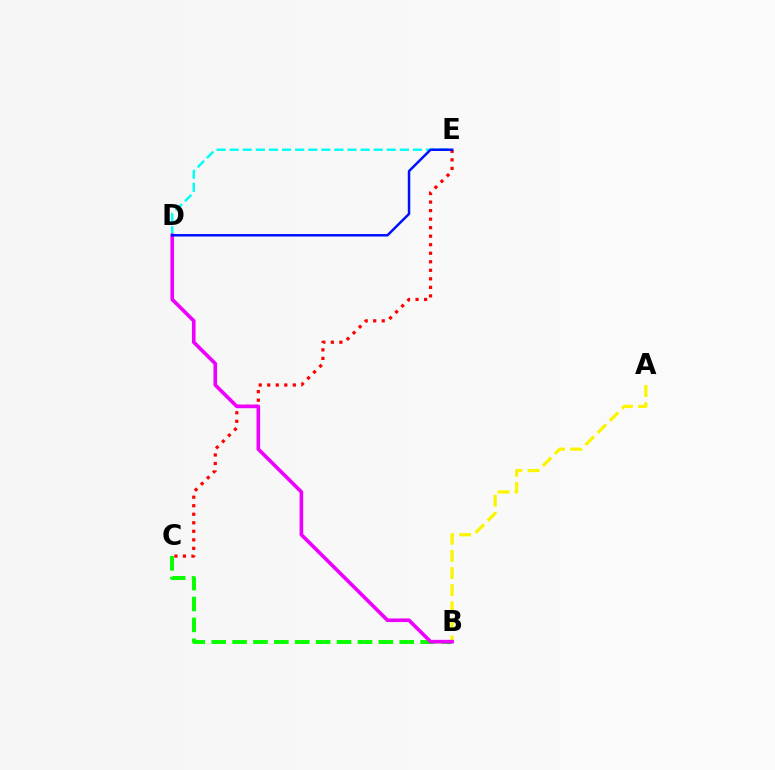{('D', 'E'): [{'color': '#00fff6', 'line_style': 'dashed', 'thickness': 1.78}, {'color': '#0010ff', 'line_style': 'solid', 'thickness': 1.79}], ('A', 'B'): [{'color': '#fcf500', 'line_style': 'dashed', 'thickness': 2.33}], ('C', 'E'): [{'color': '#ff0000', 'line_style': 'dotted', 'thickness': 2.32}], ('B', 'C'): [{'color': '#08ff00', 'line_style': 'dashed', 'thickness': 2.84}], ('B', 'D'): [{'color': '#ee00ff', 'line_style': 'solid', 'thickness': 2.61}]}